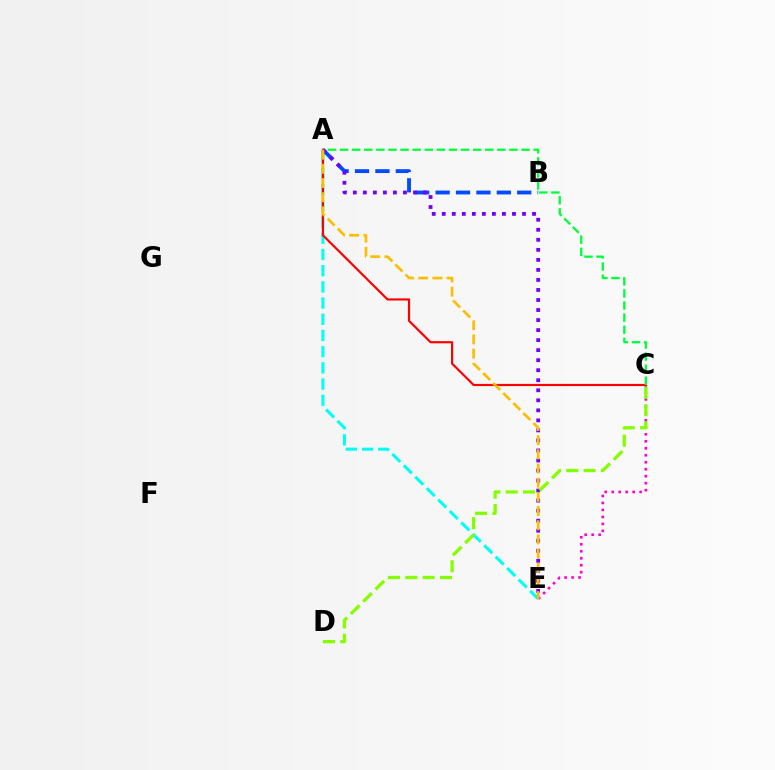{('A', 'B'): [{'color': '#004bff', 'line_style': 'dashed', 'thickness': 2.77}], ('A', 'E'): [{'color': '#00fff6', 'line_style': 'dashed', 'thickness': 2.2}, {'color': '#7200ff', 'line_style': 'dotted', 'thickness': 2.73}, {'color': '#ffbd00', 'line_style': 'dashed', 'thickness': 1.93}], ('C', 'E'): [{'color': '#ff00cf', 'line_style': 'dotted', 'thickness': 1.9}], ('A', 'C'): [{'color': '#ff0000', 'line_style': 'solid', 'thickness': 1.56}, {'color': '#00ff39', 'line_style': 'dashed', 'thickness': 1.64}], ('C', 'D'): [{'color': '#84ff00', 'line_style': 'dashed', 'thickness': 2.36}]}